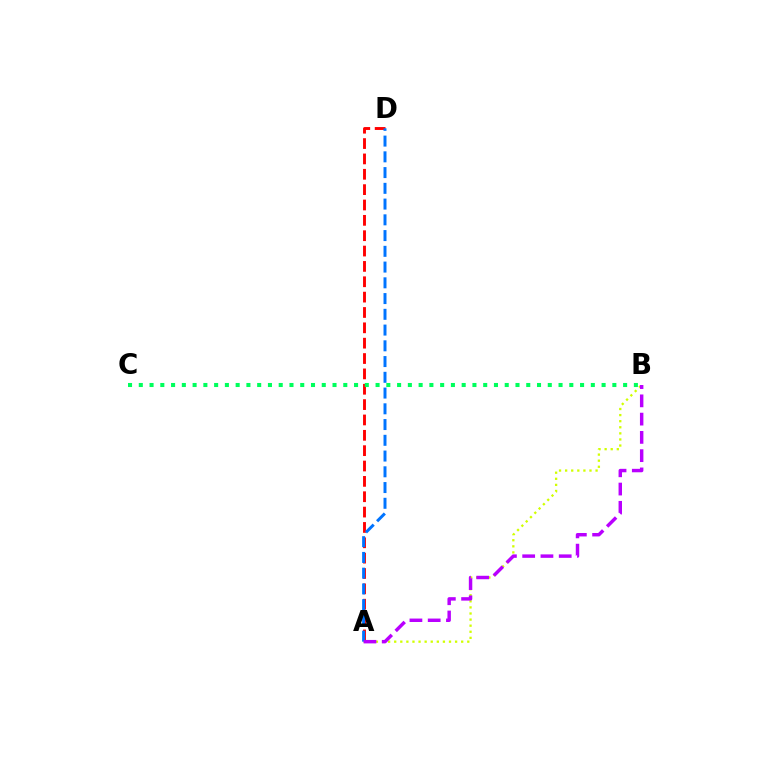{('A', 'D'): [{'color': '#ff0000', 'line_style': 'dashed', 'thickness': 2.09}, {'color': '#0074ff', 'line_style': 'dashed', 'thickness': 2.14}], ('A', 'B'): [{'color': '#d1ff00', 'line_style': 'dotted', 'thickness': 1.65}, {'color': '#b900ff', 'line_style': 'dashed', 'thickness': 2.48}], ('B', 'C'): [{'color': '#00ff5c', 'line_style': 'dotted', 'thickness': 2.92}]}